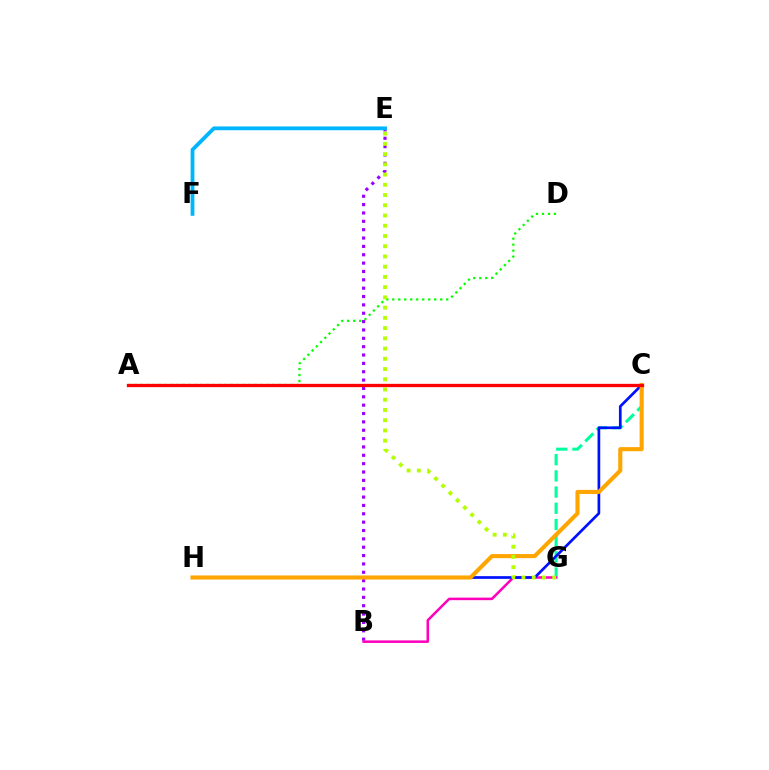{('C', 'G'): [{'color': '#00ff9d', 'line_style': 'dashed', 'thickness': 2.2}], ('A', 'D'): [{'color': '#08ff00', 'line_style': 'dotted', 'thickness': 1.63}], ('B', 'E'): [{'color': '#9b00ff', 'line_style': 'dotted', 'thickness': 2.27}], ('B', 'G'): [{'color': '#ff00bd', 'line_style': 'solid', 'thickness': 1.82}], ('C', 'H'): [{'color': '#0010ff', 'line_style': 'solid', 'thickness': 1.94}, {'color': '#ffa500', 'line_style': 'solid', 'thickness': 2.95}], ('E', 'F'): [{'color': '#00b5ff', 'line_style': 'solid', 'thickness': 2.72}], ('E', 'G'): [{'color': '#b3ff00', 'line_style': 'dotted', 'thickness': 2.78}], ('A', 'C'): [{'color': '#ff0000', 'line_style': 'solid', 'thickness': 2.38}]}